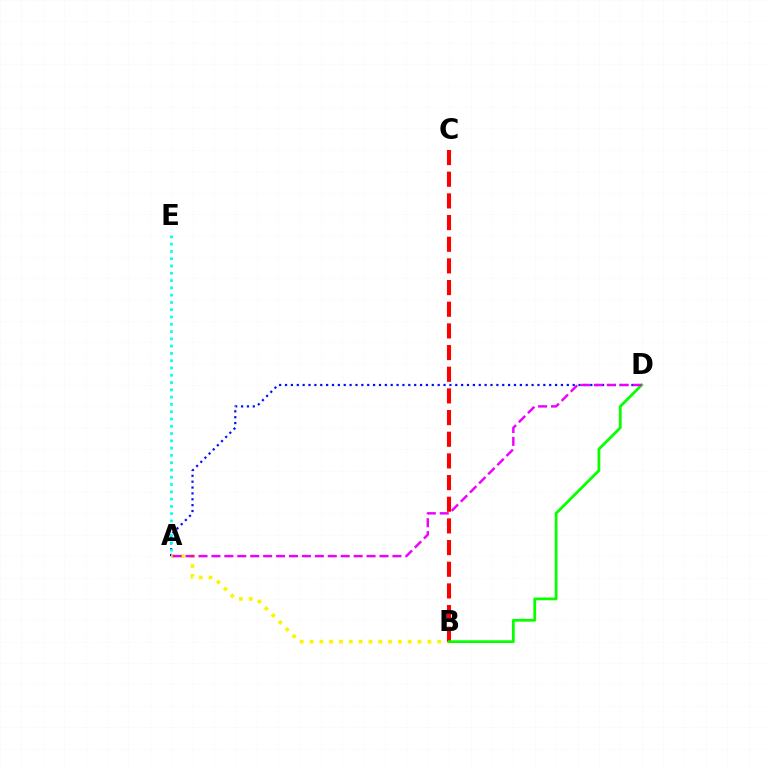{('A', 'D'): [{'color': '#0010ff', 'line_style': 'dotted', 'thickness': 1.59}, {'color': '#ee00ff', 'line_style': 'dashed', 'thickness': 1.76}], ('A', 'B'): [{'color': '#fcf500', 'line_style': 'dotted', 'thickness': 2.67}], ('B', 'C'): [{'color': '#ff0000', 'line_style': 'dashed', 'thickness': 2.94}], ('B', 'D'): [{'color': '#08ff00', 'line_style': 'solid', 'thickness': 2.0}], ('A', 'E'): [{'color': '#00fff6', 'line_style': 'dotted', 'thickness': 1.98}]}